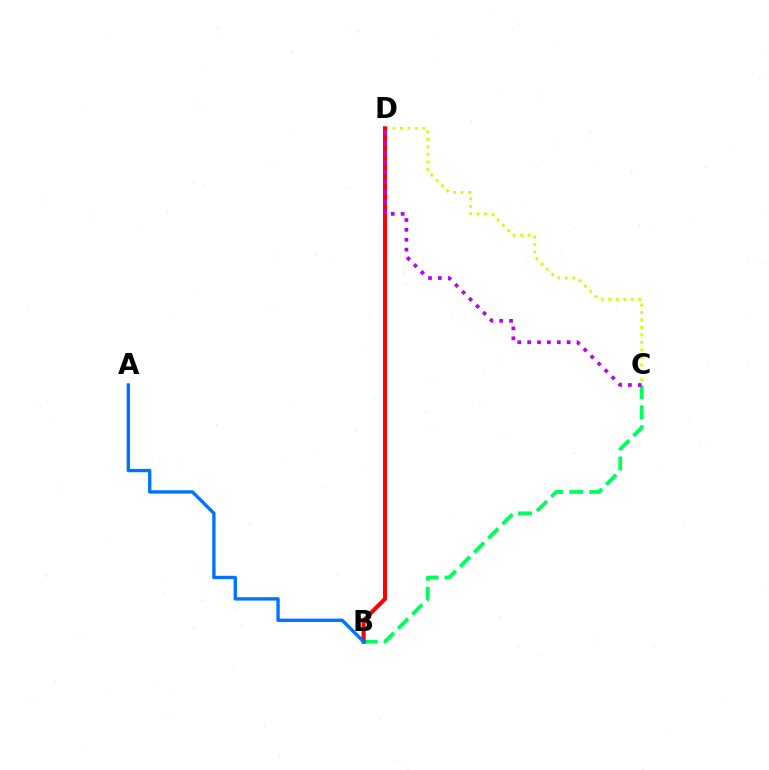{('B', 'C'): [{'color': '#00ff5c', 'line_style': 'dashed', 'thickness': 2.72}], ('C', 'D'): [{'color': '#d1ff00', 'line_style': 'dotted', 'thickness': 2.03}, {'color': '#b900ff', 'line_style': 'dotted', 'thickness': 2.68}], ('B', 'D'): [{'color': '#ff0000', 'line_style': 'solid', 'thickness': 2.95}], ('A', 'B'): [{'color': '#0074ff', 'line_style': 'solid', 'thickness': 2.42}]}